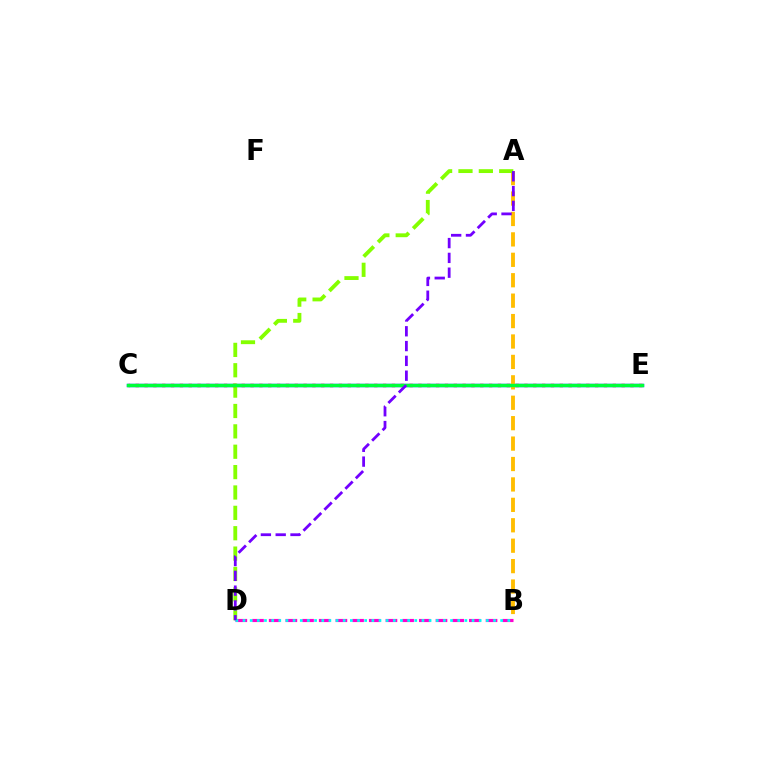{('C', 'E'): [{'color': '#004bff', 'line_style': 'solid', 'thickness': 2.46}, {'color': '#ff0000', 'line_style': 'dotted', 'thickness': 2.4}, {'color': '#00ff39', 'line_style': 'solid', 'thickness': 2.4}], ('A', 'B'): [{'color': '#ffbd00', 'line_style': 'dashed', 'thickness': 2.77}], ('B', 'D'): [{'color': '#ff00cf', 'line_style': 'dashed', 'thickness': 2.27}, {'color': '#00fff6', 'line_style': 'dotted', 'thickness': 1.94}], ('A', 'D'): [{'color': '#84ff00', 'line_style': 'dashed', 'thickness': 2.77}, {'color': '#7200ff', 'line_style': 'dashed', 'thickness': 2.01}]}